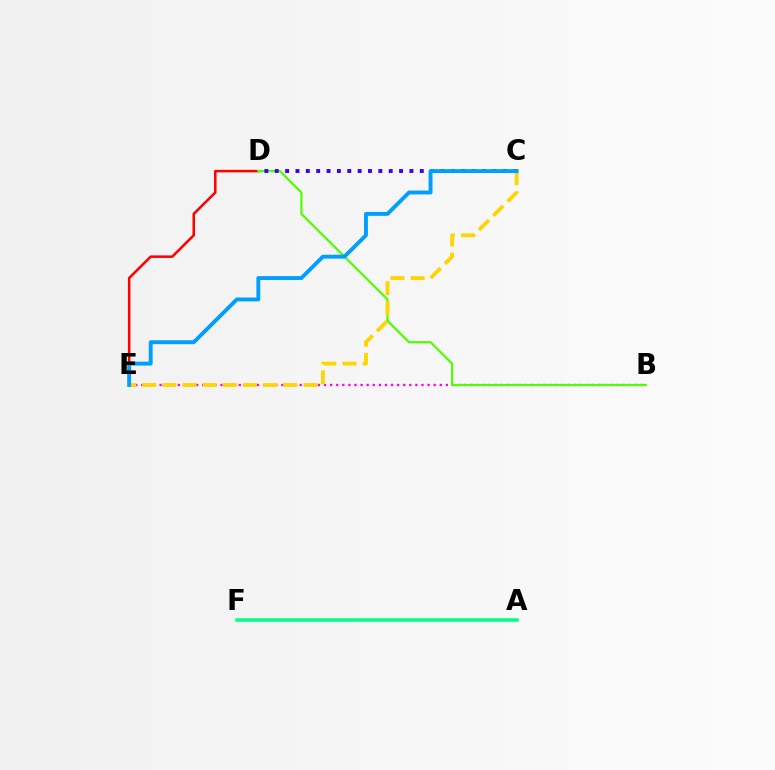{('D', 'E'): [{'color': '#ff0000', 'line_style': 'solid', 'thickness': 1.82}], ('A', 'F'): [{'color': '#00ff86', 'line_style': 'solid', 'thickness': 2.54}], ('B', 'E'): [{'color': '#ff00ed', 'line_style': 'dotted', 'thickness': 1.65}], ('B', 'D'): [{'color': '#4fff00', 'line_style': 'solid', 'thickness': 1.58}], ('C', 'E'): [{'color': '#ffd500', 'line_style': 'dashed', 'thickness': 2.74}, {'color': '#009eff', 'line_style': 'solid', 'thickness': 2.8}], ('C', 'D'): [{'color': '#3700ff', 'line_style': 'dotted', 'thickness': 2.82}]}